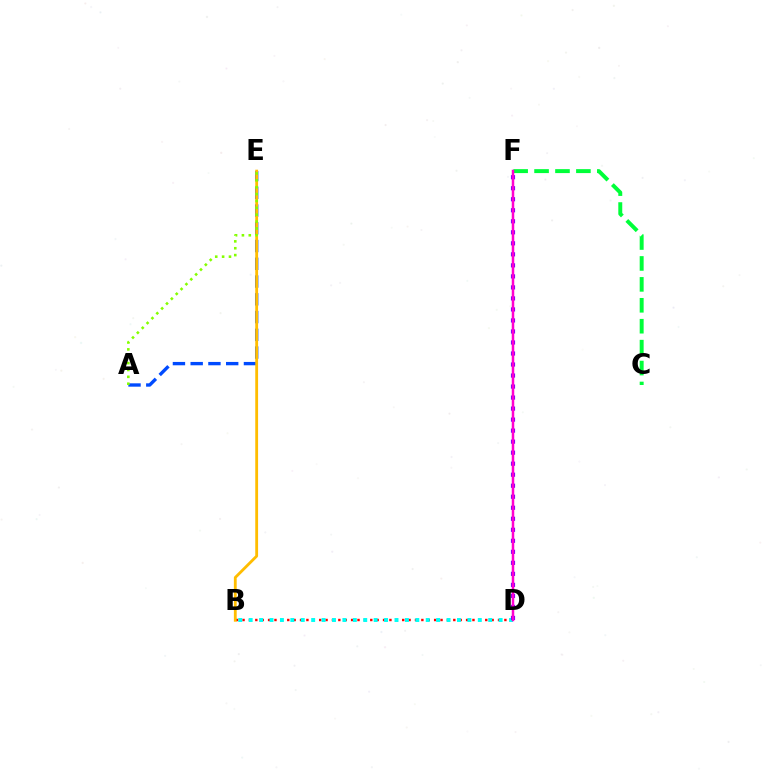{('A', 'E'): [{'color': '#004bff', 'line_style': 'dashed', 'thickness': 2.41}, {'color': '#84ff00', 'line_style': 'dotted', 'thickness': 1.87}], ('B', 'D'): [{'color': '#ff0000', 'line_style': 'dotted', 'thickness': 1.74}, {'color': '#00fff6', 'line_style': 'dotted', 'thickness': 2.83}], ('B', 'E'): [{'color': '#ffbd00', 'line_style': 'solid', 'thickness': 2.03}], ('C', 'F'): [{'color': '#00ff39', 'line_style': 'dashed', 'thickness': 2.84}], ('D', 'F'): [{'color': '#7200ff', 'line_style': 'dotted', 'thickness': 2.99}, {'color': '#ff00cf', 'line_style': 'solid', 'thickness': 1.8}]}